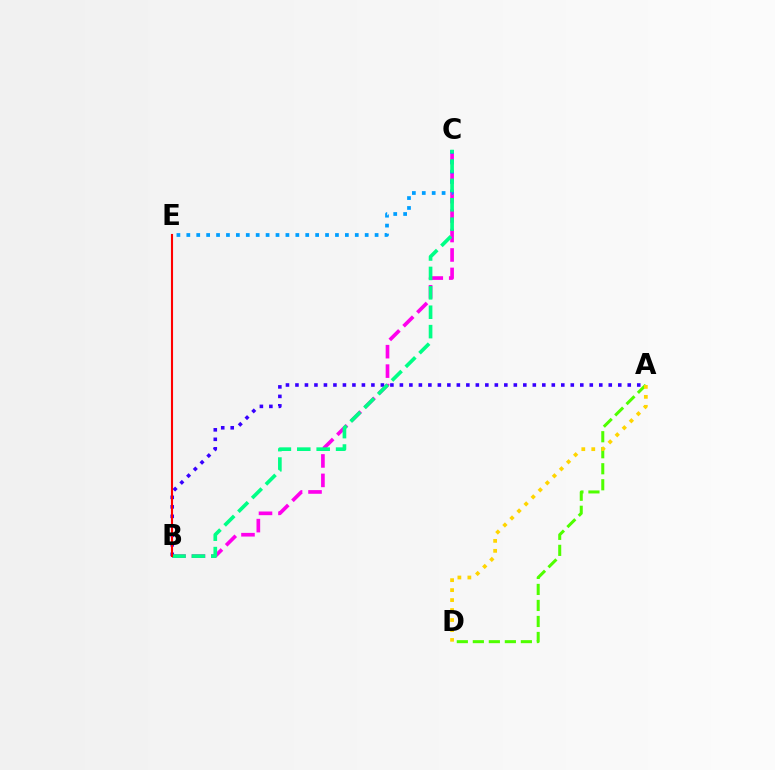{('A', 'D'): [{'color': '#4fff00', 'line_style': 'dashed', 'thickness': 2.18}, {'color': '#ffd500', 'line_style': 'dotted', 'thickness': 2.71}], ('B', 'C'): [{'color': '#ff00ed', 'line_style': 'dashed', 'thickness': 2.64}, {'color': '#00ff86', 'line_style': 'dashed', 'thickness': 2.64}], ('C', 'E'): [{'color': '#009eff', 'line_style': 'dotted', 'thickness': 2.69}], ('A', 'B'): [{'color': '#3700ff', 'line_style': 'dotted', 'thickness': 2.58}], ('B', 'E'): [{'color': '#ff0000', 'line_style': 'solid', 'thickness': 1.51}]}